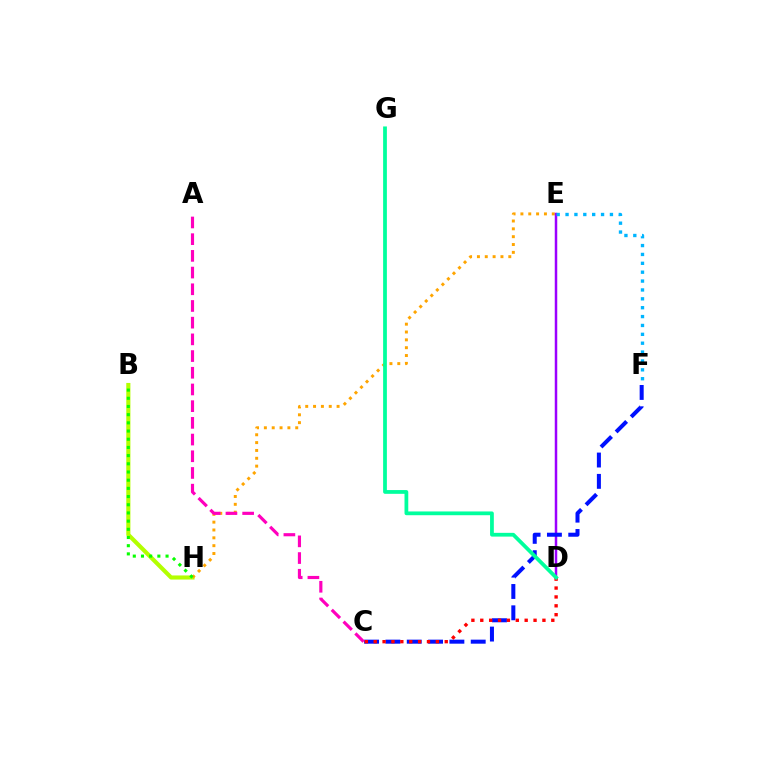{('B', 'H'): [{'color': '#b3ff00', 'line_style': 'solid', 'thickness': 2.96}, {'color': '#08ff00', 'line_style': 'dotted', 'thickness': 2.23}], ('E', 'H'): [{'color': '#ffa500', 'line_style': 'dotted', 'thickness': 2.13}], ('D', 'E'): [{'color': '#9b00ff', 'line_style': 'solid', 'thickness': 1.79}], ('C', 'F'): [{'color': '#0010ff', 'line_style': 'dashed', 'thickness': 2.9}], ('C', 'D'): [{'color': '#ff0000', 'line_style': 'dotted', 'thickness': 2.41}], ('A', 'C'): [{'color': '#ff00bd', 'line_style': 'dashed', 'thickness': 2.27}], ('D', 'G'): [{'color': '#00ff9d', 'line_style': 'solid', 'thickness': 2.71}], ('E', 'F'): [{'color': '#00b5ff', 'line_style': 'dotted', 'thickness': 2.41}]}